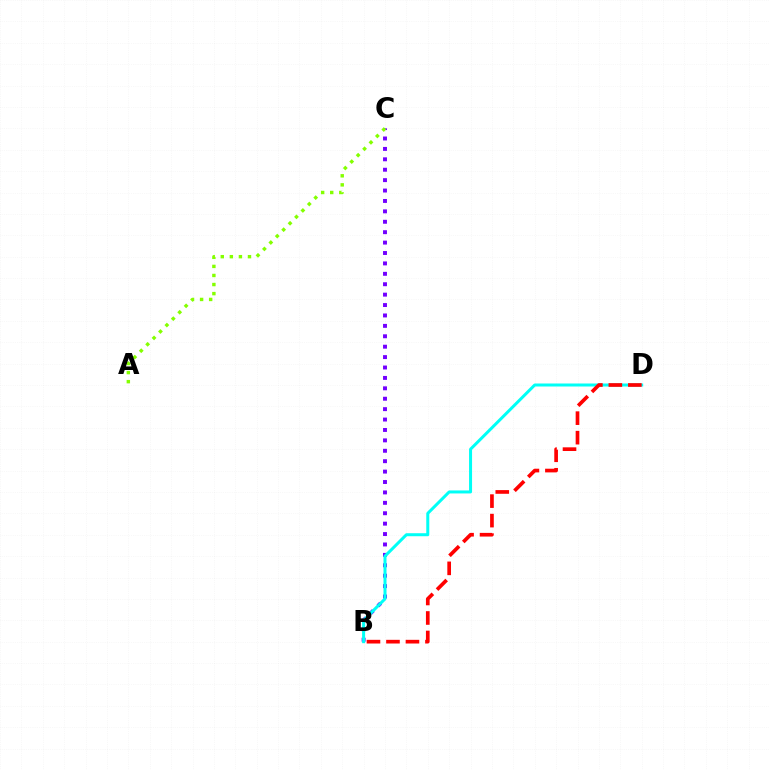{('B', 'C'): [{'color': '#7200ff', 'line_style': 'dotted', 'thickness': 2.83}], ('B', 'D'): [{'color': '#00fff6', 'line_style': 'solid', 'thickness': 2.17}, {'color': '#ff0000', 'line_style': 'dashed', 'thickness': 2.65}], ('A', 'C'): [{'color': '#84ff00', 'line_style': 'dotted', 'thickness': 2.46}]}